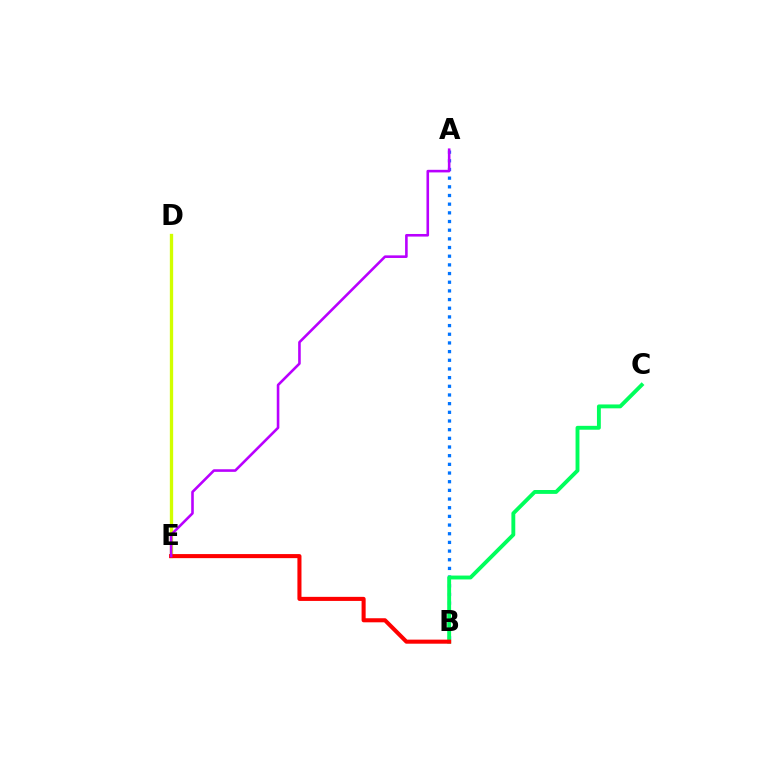{('A', 'B'): [{'color': '#0074ff', 'line_style': 'dotted', 'thickness': 2.36}], ('B', 'C'): [{'color': '#00ff5c', 'line_style': 'solid', 'thickness': 2.79}], ('D', 'E'): [{'color': '#d1ff00', 'line_style': 'solid', 'thickness': 2.39}], ('B', 'E'): [{'color': '#ff0000', 'line_style': 'solid', 'thickness': 2.93}], ('A', 'E'): [{'color': '#b900ff', 'line_style': 'solid', 'thickness': 1.87}]}